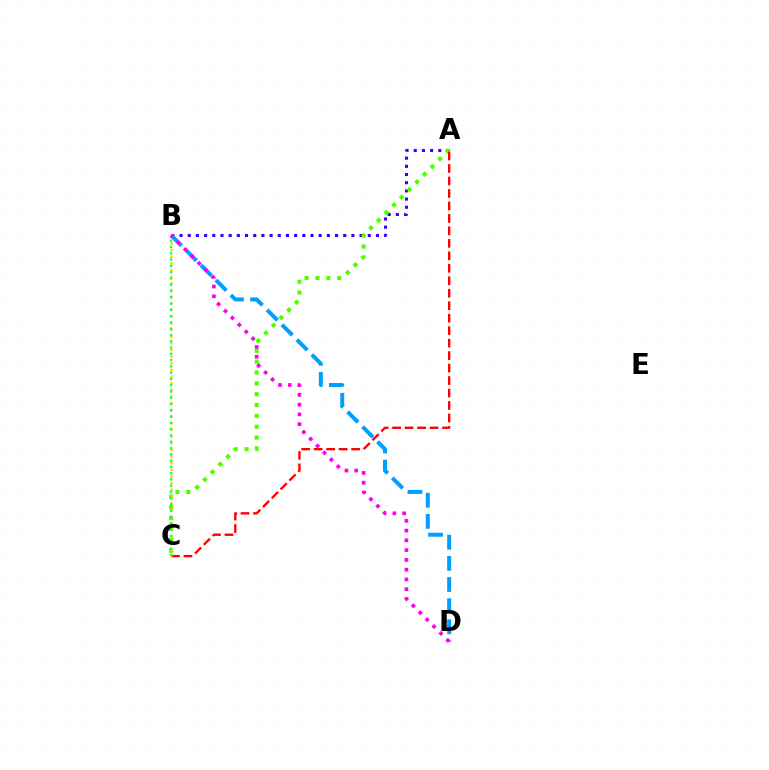{('A', 'B'): [{'color': '#3700ff', 'line_style': 'dotted', 'thickness': 2.22}], ('A', 'C'): [{'color': '#4fff00', 'line_style': 'dotted', 'thickness': 2.95}, {'color': '#ff0000', 'line_style': 'dashed', 'thickness': 1.69}], ('B', 'C'): [{'color': '#ffd500', 'line_style': 'dotted', 'thickness': 1.81}, {'color': '#00ff86', 'line_style': 'dotted', 'thickness': 1.71}], ('B', 'D'): [{'color': '#009eff', 'line_style': 'dashed', 'thickness': 2.87}, {'color': '#ff00ed', 'line_style': 'dotted', 'thickness': 2.65}]}